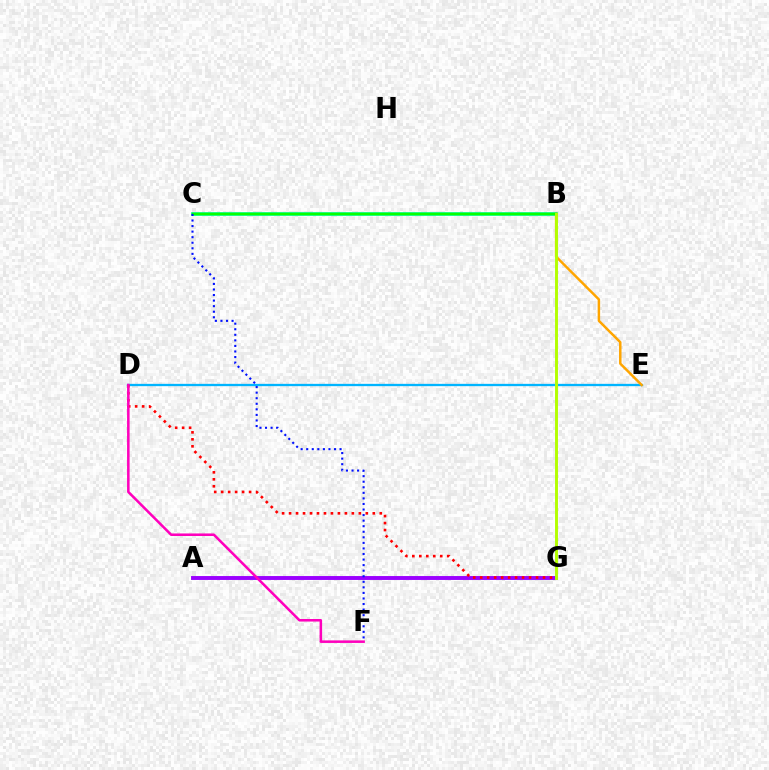{('B', 'C'): [{'color': '#00ff9d', 'line_style': 'solid', 'thickness': 2.63}, {'color': '#08ff00', 'line_style': 'solid', 'thickness': 1.8}], ('D', 'E'): [{'color': '#00b5ff', 'line_style': 'solid', 'thickness': 1.66}], ('B', 'E'): [{'color': '#ffa500', 'line_style': 'solid', 'thickness': 1.78}], ('A', 'G'): [{'color': '#9b00ff', 'line_style': 'solid', 'thickness': 2.81}], ('C', 'F'): [{'color': '#0010ff', 'line_style': 'dotted', 'thickness': 1.51}], ('D', 'G'): [{'color': '#ff0000', 'line_style': 'dotted', 'thickness': 1.9}], ('B', 'G'): [{'color': '#b3ff00', 'line_style': 'solid', 'thickness': 2.1}], ('D', 'F'): [{'color': '#ff00bd', 'line_style': 'solid', 'thickness': 1.83}]}